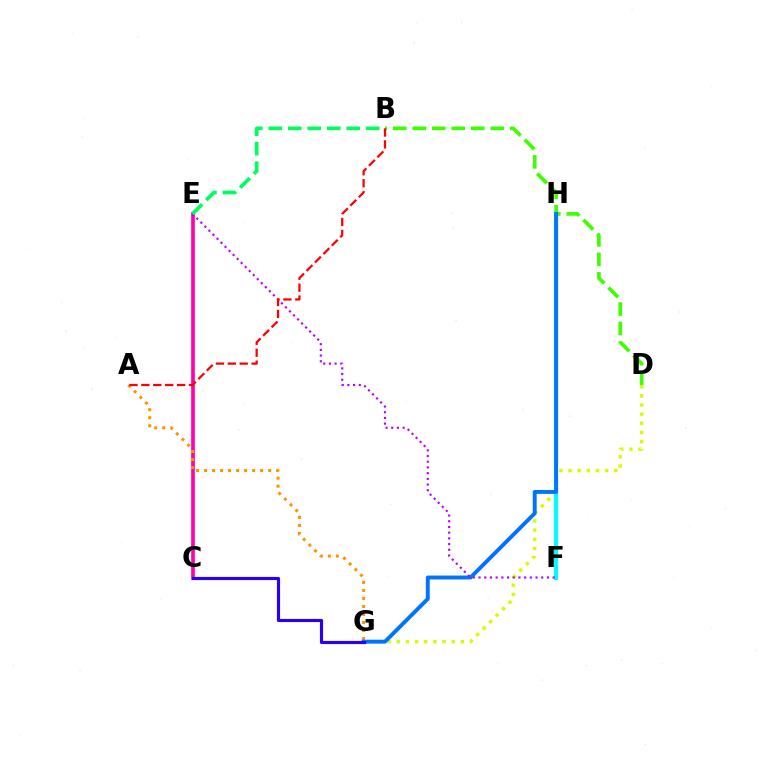{('C', 'E'): [{'color': '#ff00ac', 'line_style': 'solid', 'thickness': 2.63}], ('D', 'G'): [{'color': '#d1ff00', 'line_style': 'dotted', 'thickness': 2.49}], ('B', 'D'): [{'color': '#3dff00', 'line_style': 'dashed', 'thickness': 2.65}], ('F', 'H'): [{'color': '#00fff6', 'line_style': 'solid', 'thickness': 2.96}], ('A', 'G'): [{'color': '#ff9400', 'line_style': 'dotted', 'thickness': 2.18}], ('G', 'H'): [{'color': '#0074ff', 'line_style': 'solid', 'thickness': 2.81}], ('E', 'F'): [{'color': '#b900ff', 'line_style': 'dotted', 'thickness': 1.55}], ('C', 'G'): [{'color': '#2500ff', 'line_style': 'solid', 'thickness': 2.26}], ('A', 'B'): [{'color': '#ff0000', 'line_style': 'dashed', 'thickness': 1.62}], ('B', 'E'): [{'color': '#00ff5c', 'line_style': 'dashed', 'thickness': 2.65}]}